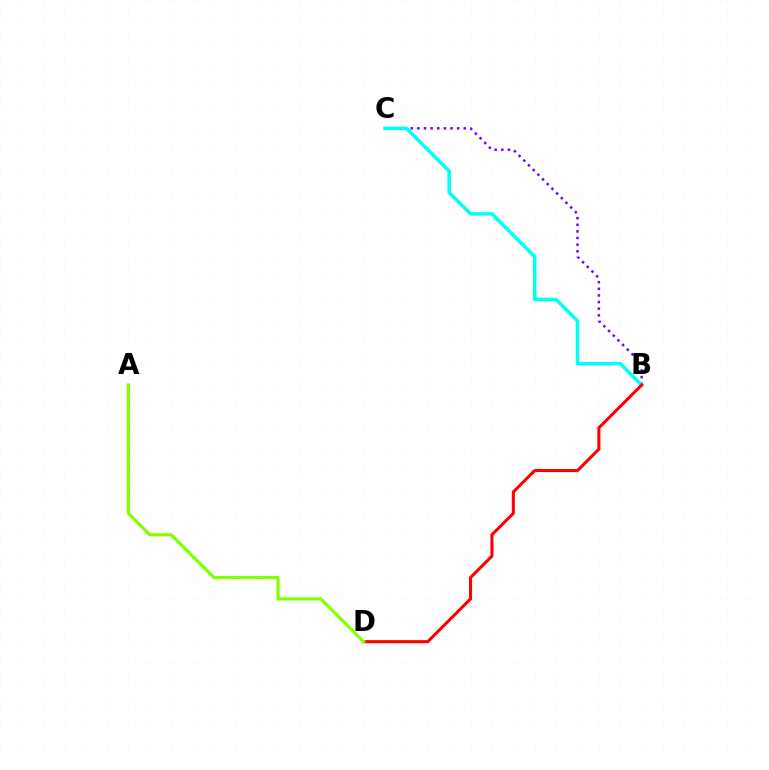{('B', 'C'): [{'color': '#7200ff', 'line_style': 'dotted', 'thickness': 1.8}, {'color': '#00fff6', 'line_style': 'solid', 'thickness': 2.52}], ('B', 'D'): [{'color': '#ff0000', 'line_style': 'solid', 'thickness': 2.21}], ('A', 'D'): [{'color': '#84ff00', 'line_style': 'solid', 'thickness': 2.28}]}